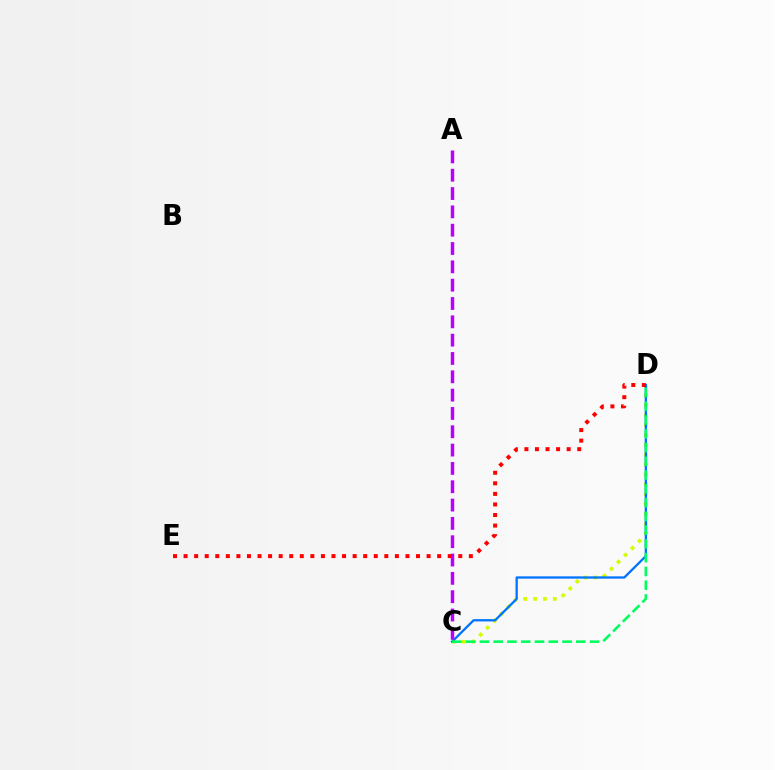{('C', 'D'): [{'color': '#d1ff00', 'line_style': 'dotted', 'thickness': 2.68}, {'color': '#0074ff', 'line_style': 'solid', 'thickness': 1.66}, {'color': '#00ff5c', 'line_style': 'dashed', 'thickness': 1.87}], ('A', 'C'): [{'color': '#b900ff', 'line_style': 'dashed', 'thickness': 2.49}], ('D', 'E'): [{'color': '#ff0000', 'line_style': 'dotted', 'thickness': 2.87}]}